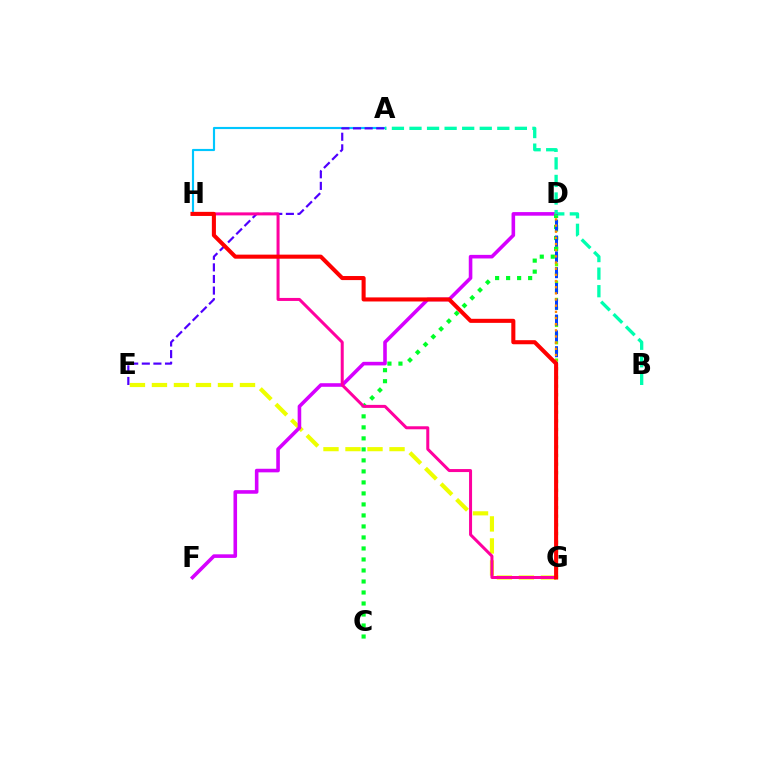{('D', 'G'): [{'color': '#66ff00', 'line_style': 'dotted', 'thickness': 2.36}, {'color': '#003fff', 'line_style': 'dashed', 'thickness': 2.15}, {'color': '#ff8800', 'line_style': 'dotted', 'thickness': 1.67}], ('A', 'H'): [{'color': '#00c7ff', 'line_style': 'solid', 'thickness': 1.55}], ('E', 'G'): [{'color': '#eeff00', 'line_style': 'dashed', 'thickness': 2.99}], ('D', 'F'): [{'color': '#d600ff', 'line_style': 'solid', 'thickness': 2.58}], ('C', 'D'): [{'color': '#00ff27', 'line_style': 'dotted', 'thickness': 2.99}], ('A', 'E'): [{'color': '#4f00ff', 'line_style': 'dashed', 'thickness': 1.58}], ('G', 'H'): [{'color': '#ff00a0', 'line_style': 'solid', 'thickness': 2.17}, {'color': '#ff0000', 'line_style': 'solid', 'thickness': 2.93}], ('A', 'B'): [{'color': '#00ffaf', 'line_style': 'dashed', 'thickness': 2.39}]}